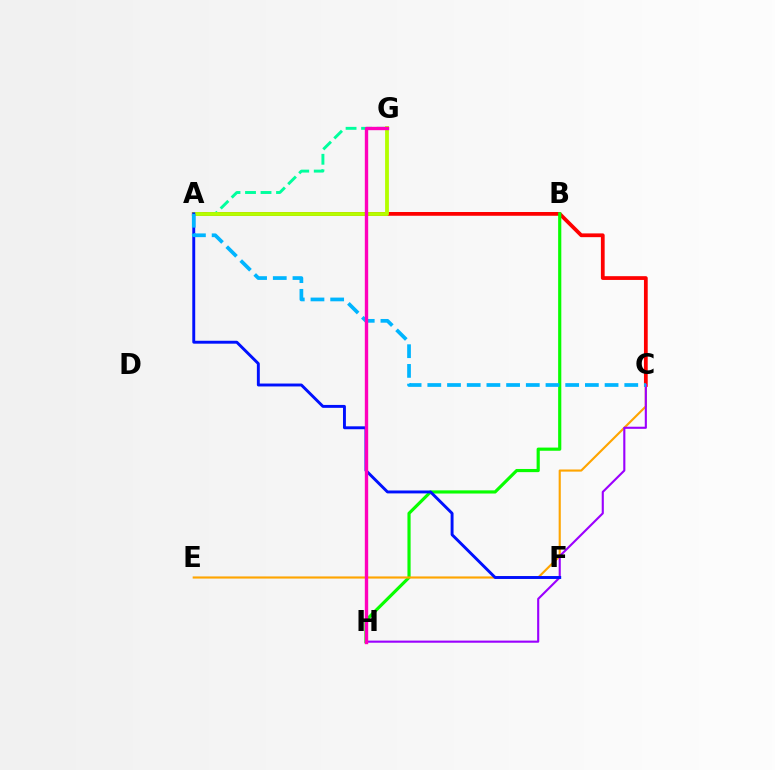{('A', 'C'): [{'color': '#ff0000', 'line_style': 'solid', 'thickness': 2.71}, {'color': '#00b5ff', 'line_style': 'dashed', 'thickness': 2.68}], ('B', 'H'): [{'color': '#08ff00', 'line_style': 'solid', 'thickness': 2.28}], ('C', 'E'): [{'color': '#ffa500', 'line_style': 'solid', 'thickness': 1.54}], ('C', 'H'): [{'color': '#9b00ff', 'line_style': 'solid', 'thickness': 1.53}], ('A', 'G'): [{'color': '#00ff9d', 'line_style': 'dashed', 'thickness': 2.11}, {'color': '#b3ff00', 'line_style': 'solid', 'thickness': 2.74}], ('A', 'F'): [{'color': '#0010ff', 'line_style': 'solid', 'thickness': 2.1}], ('G', 'H'): [{'color': '#ff00bd', 'line_style': 'solid', 'thickness': 2.43}]}